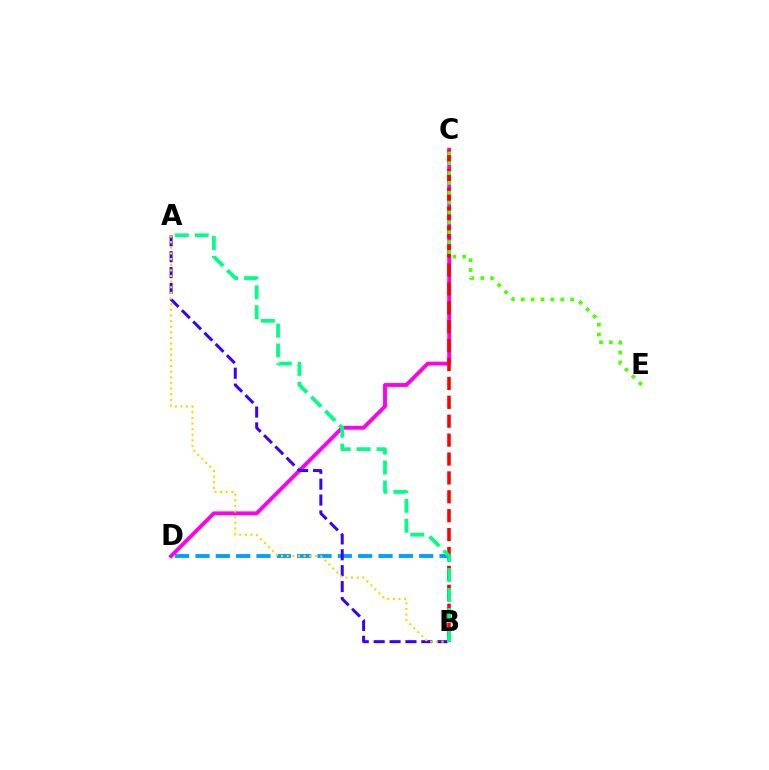{('C', 'D'): [{'color': '#ff00ed', 'line_style': 'solid', 'thickness': 2.79}], ('B', 'D'): [{'color': '#009eff', 'line_style': 'dashed', 'thickness': 2.76}], ('A', 'B'): [{'color': '#3700ff', 'line_style': 'dashed', 'thickness': 2.16}, {'color': '#ffd500', 'line_style': 'dotted', 'thickness': 1.53}, {'color': '#00ff86', 'line_style': 'dashed', 'thickness': 2.7}], ('B', 'C'): [{'color': '#ff0000', 'line_style': 'dashed', 'thickness': 2.57}], ('C', 'E'): [{'color': '#4fff00', 'line_style': 'dotted', 'thickness': 2.68}]}